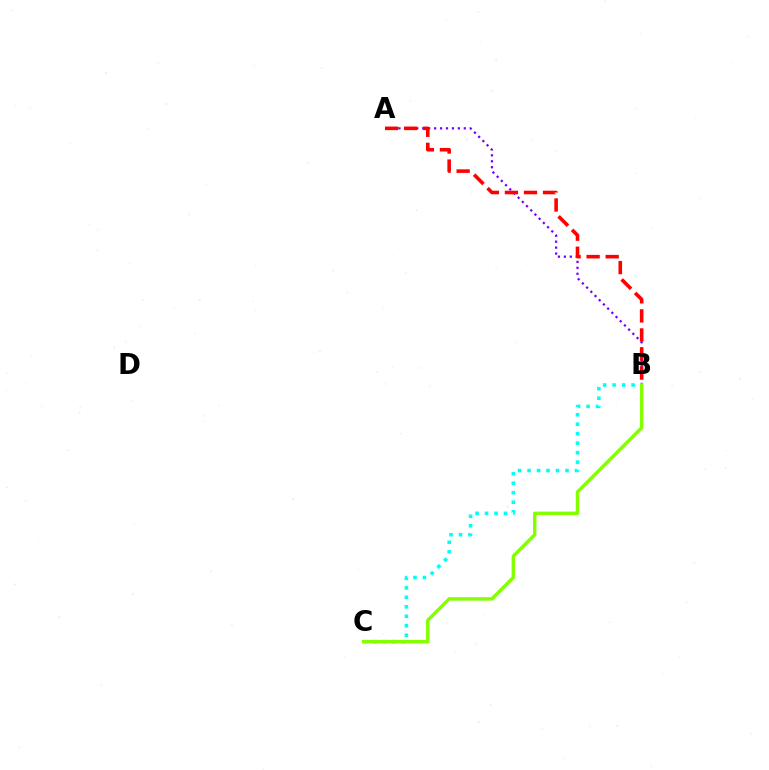{('A', 'B'): [{'color': '#7200ff', 'line_style': 'dotted', 'thickness': 1.61}, {'color': '#ff0000', 'line_style': 'dashed', 'thickness': 2.59}], ('B', 'C'): [{'color': '#00fff6', 'line_style': 'dotted', 'thickness': 2.58}, {'color': '#84ff00', 'line_style': 'solid', 'thickness': 2.48}]}